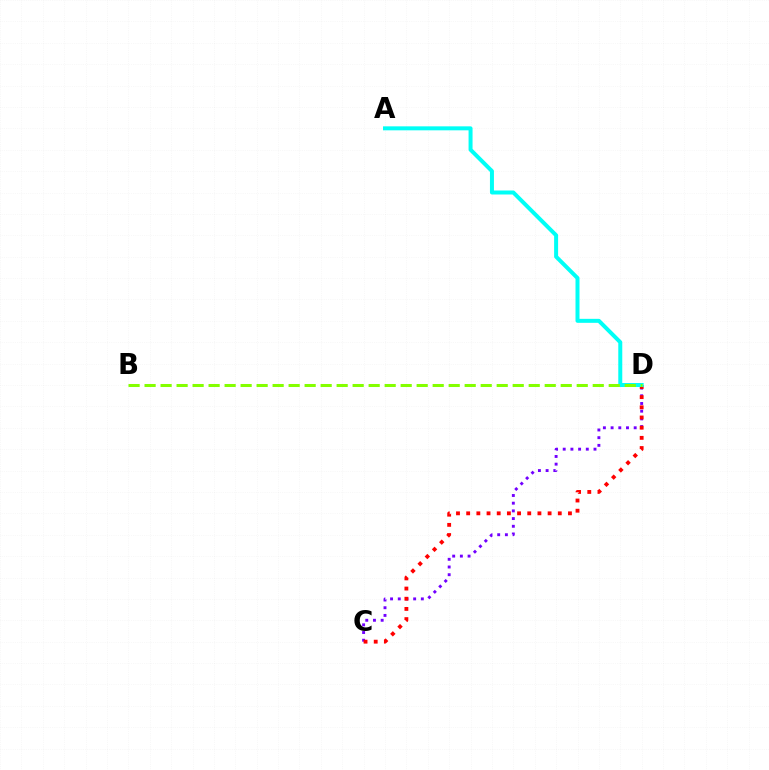{('C', 'D'): [{'color': '#7200ff', 'line_style': 'dotted', 'thickness': 2.09}, {'color': '#ff0000', 'line_style': 'dotted', 'thickness': 2.77}], ('A', 'D'): [{'color': '#00fff6', 'line_style': 'solid', 'thickness': 2.87}], ('B', 'D'): [{'color': '#84ff00', 'line_style': 'dashed', 'thickness': 2.17}]}